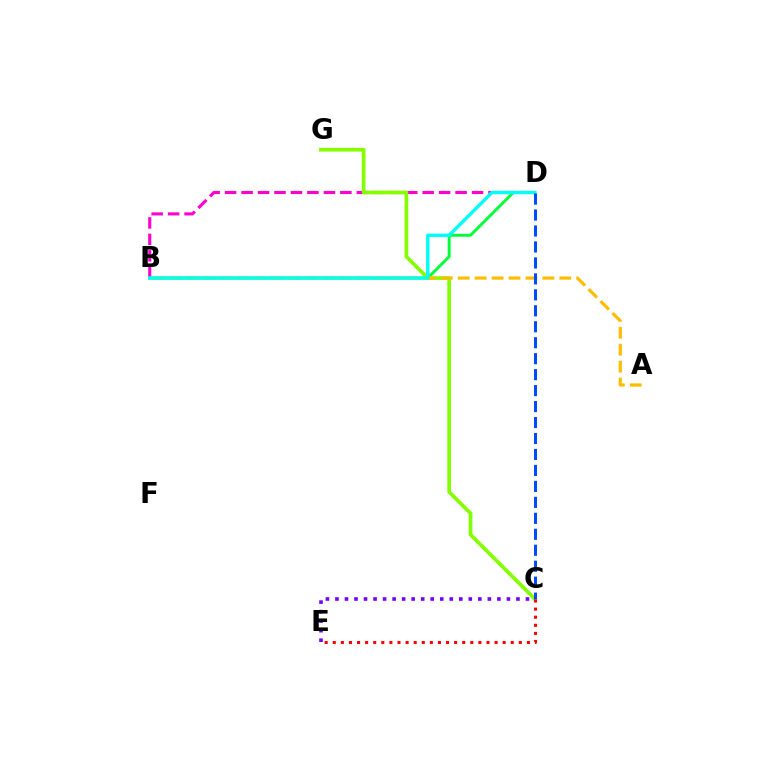{('B', 'D'): [{'color': '#ff00cf', 'line_style': 'dashed', 'thickness': 2.24}, {'color': '#00ff39', 'line_style': 'solid', 'thickness': 2.1}, {'color': '#00fff6', 'line_style': 'solid', 'thickness': 2.43}], ('C', 'G'): [{'color': '#84ff00', 'line_style': 'solid', 'thickness': 2.66}], ('A', 'B'): [{'color': '#ffbd00', 'line_style': 'dashed', 'thickness': 2.3}], ('C', 'D'): [{'color': '#004bff', 'line_style': 'dashed', 'thickness': 2.17}], ('C', 'E'): [{'color': '#ff0000', 'line_style': 'dotted', 'thickness': 2.2}, {'color': '#7200ff', 'line_style': 'dotted', 'thickness': 2.59}]}